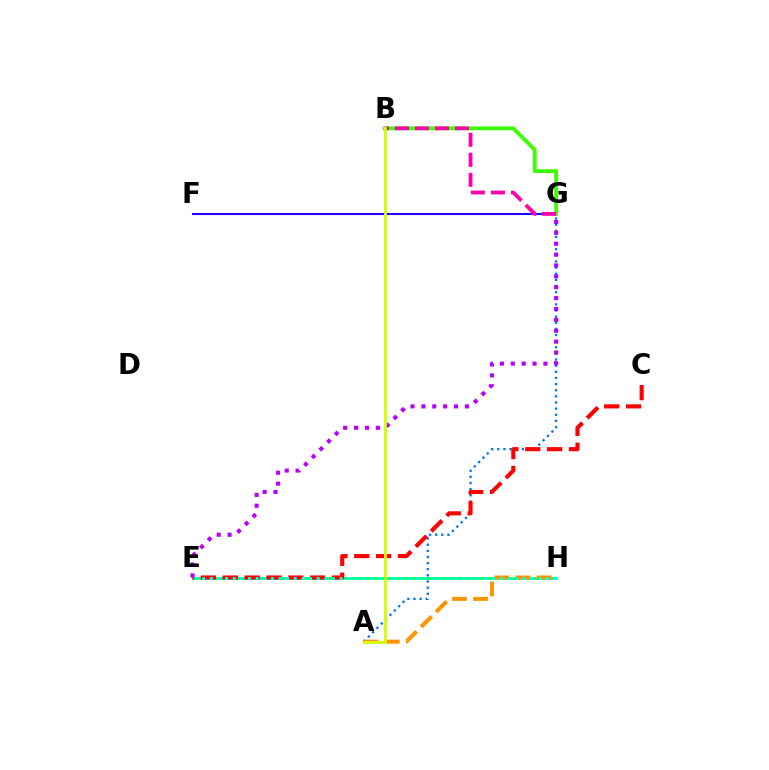{('A', 'G'): [{'color': '#0074ff', 'line_style': 'dotted', 'thickness': 1.67}], ('E', 'H'): [{'color': '#00ff5c', 'line_style': 'solid', 'thickness': 1.92}, {'color': '#00fff6', 'line_style': 'dotted', 'thickness': 2.08}], ('F', 'G'): [{'color': '#2500ff', 'line_style': 'solid', 'thickness': 1.53}], ('C', 'E'): [{'color': '#ff0000', 'line_style': 'dashed', 'thickness': 2.97}], ('A', 'H'): [{'color': '#ff9400', 'line_style': 'dashed', 'thickness': 2.88}], ('E', 'G'): [{'color': '#b900ff', 'line_style': 'dotted', 'thickness': 2.96}], ('B', 'G'): [{'color': '#3dff00', 'line_style': 'solid', 'thickness': 2.76}, {'color': '#ff00ac', 'line_style': 'dashed', 'thickness': 2.72}], ('A', 'B'): [{'color': '#d1ff00', 'line_style': 'solid', 'thickness': 2.05}]}